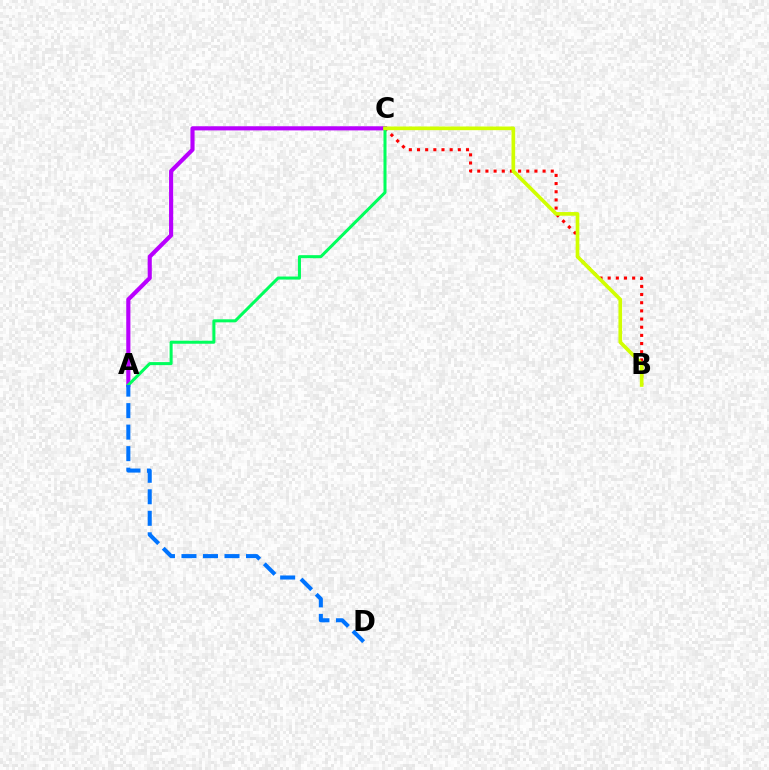{('B', 'C'): [{'color': '#ff0000', 'line_style': 'dotted', 'thickness': 2.22}, {'color': '#d1ff00', 'line_style': 'solid', 'thickness': 2.63}], ('A', 'C'): [{'color': '#b900ff', 'line_style': 'solid', 'thickness': 2.98}, {'color': '#00ff5c', 'line_style': 'solid', 'thickness': 2.18}], ('A', 'D'): [{'color': '#0074ff', 'line_style': 'dashed', 'thickness': 2.92}]}